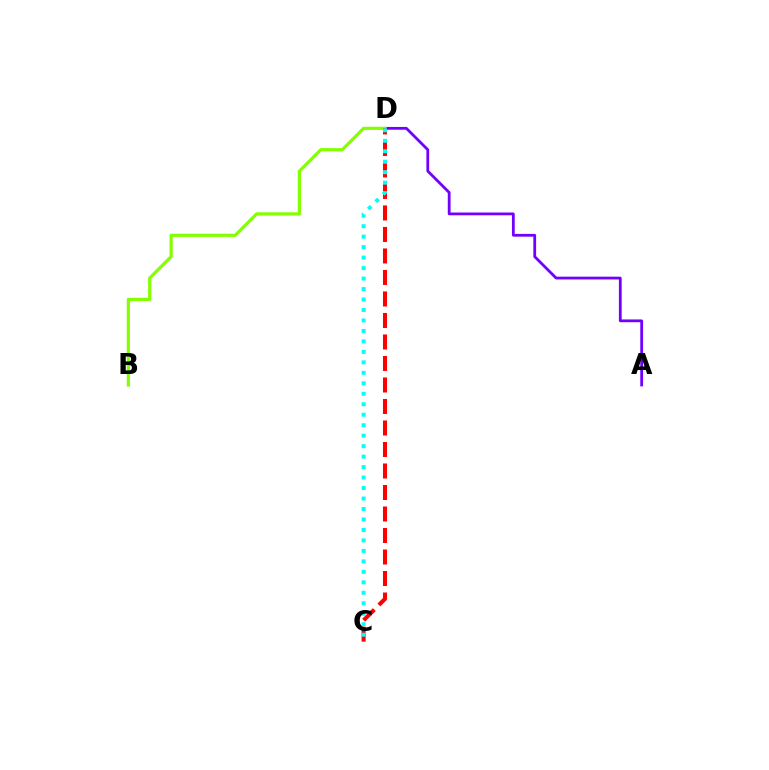{('A', 'D'): [{'color': '#7200ff', 'line_style': 'solid', 'thickness': 2.0}], ('B', 'D'): [{'color': '#84ff00', 'line_style': 'solid', 'thickness': 2.3}], ('C', 'D'): [{'color': '#ff0000', 'line_style': 'dashed', 'thickness': 2.92}, {'color': '#00fff6', 'line_style': 'dotted', 'thickness': 2.85}]}